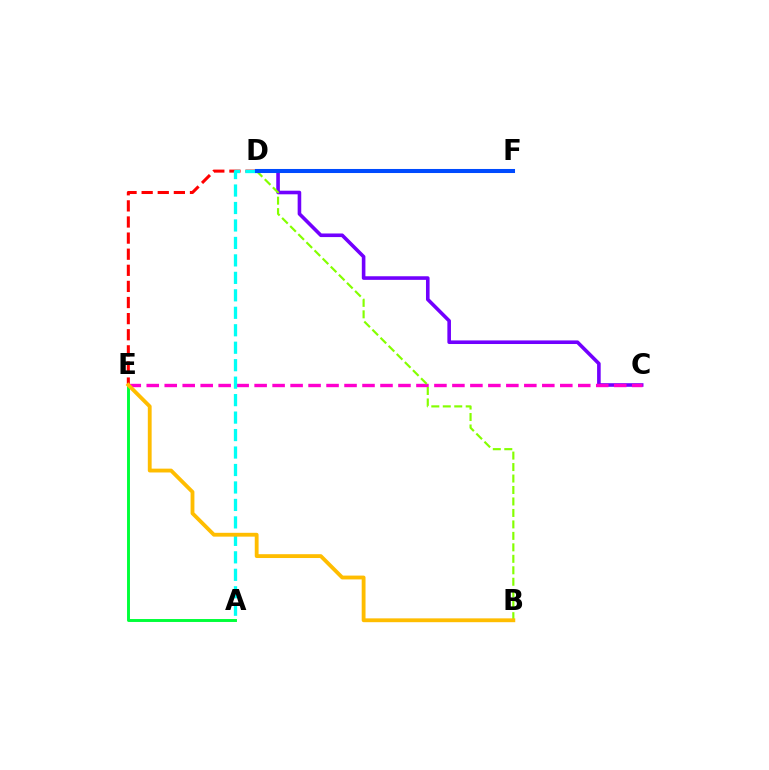{('A', 'E'): [{'color': '#00ff39', 'line_style': 'solid', 'thickness': 2.11}], ('C', 'D'): [{'color': '#7200ff', 'line_style': 'solid', 'thickness': 2.59}], ('D', 'E'): [{'color': '#ff0000', 'line_style': 'dashed', 'thickness': 2.19}], ('C', 'E'): [{'color': '#ff00cf', 'line_style': 'dashed', 'thickness': 2.44}], ('B', 'D'): [{'color': '#84ff00', 'line_style': 'dashed', 'thickness': 1.56}], ('A', 'D'): [{'color': '#00fff6', 'line_style': 'dashed', 'thickness': 2.37}], ('B', 'E'): [{'color': '#ffbd00', 'line_style': 'solid', 'thickness': 2.76}], ('D', 'F'): [{'color': '#004bff', 'line_style': 'solid', 'thickness': 2.92}]}